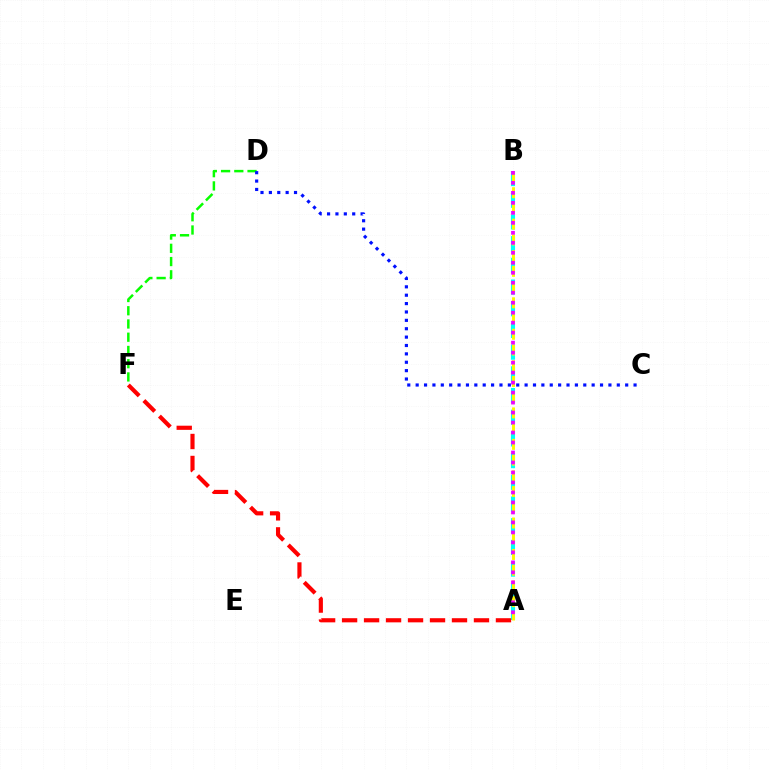{('D', 'F'): [{'color': '#08ff00', 'line_style': 'dashed', 'thickness': 1.8}], ('C', 'D'): [{'color': '#0010ff', 'line_style': 'dotted', 'thickness': 2.28}], ('A', 'B'): [{'color': '#00fff6', 'line_style': 'dashed', 'thickness': 2.95}, {'color': '#fcf500', 'line_style': 'dashed', 'thickness': 2.14}, {'color': '#ee00ff', 'line_style': 'dotted', 'thickness': 2.71}], ('A', 'F'): [{'color': '#ff0000', 'line_style': 'dashed', 'thickness': 2.99}]}